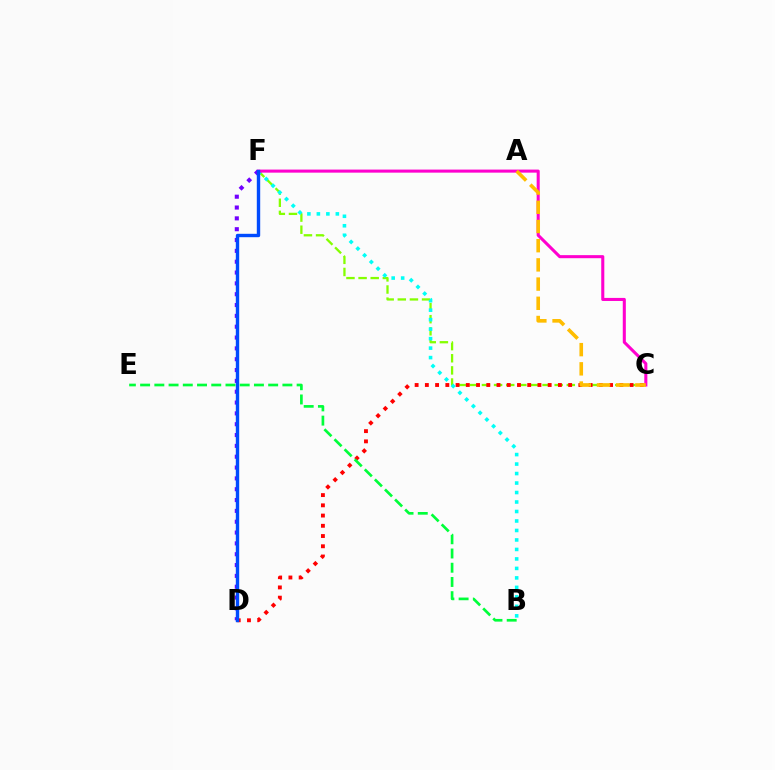{('C', 'F'): [{'color': '#84ff00', 'line_style': 'dashed', 'thickness': 1.65}, {'color': '#ff00cf', 'line_style': 'solid', 'thickness': 2.2}], ('C', 'D'): [{'color': '#ff0000', 'line_style': 'dotted', 'thickness': 2.78}], ('B', 'F'): [{'color': '#00fff6', 'line_style': 'dotted', 'thickness': 2.58}], ('A', 'C'): [{'color': '#ffbd00', 'line_style': 'dashed', 'thickness': 2.61}], ('D', 'F'): [{'color': '#7200ff', 'line_style': 'dotted', 'thickness': 2.94}, {'color': '#004bff', 'line_style': 'solid', 'thickness': 2.44}], ('B', 'E'): [{'color': '#00ff39', 'line_style': 'dashed', 'thickness': 1.93}]}